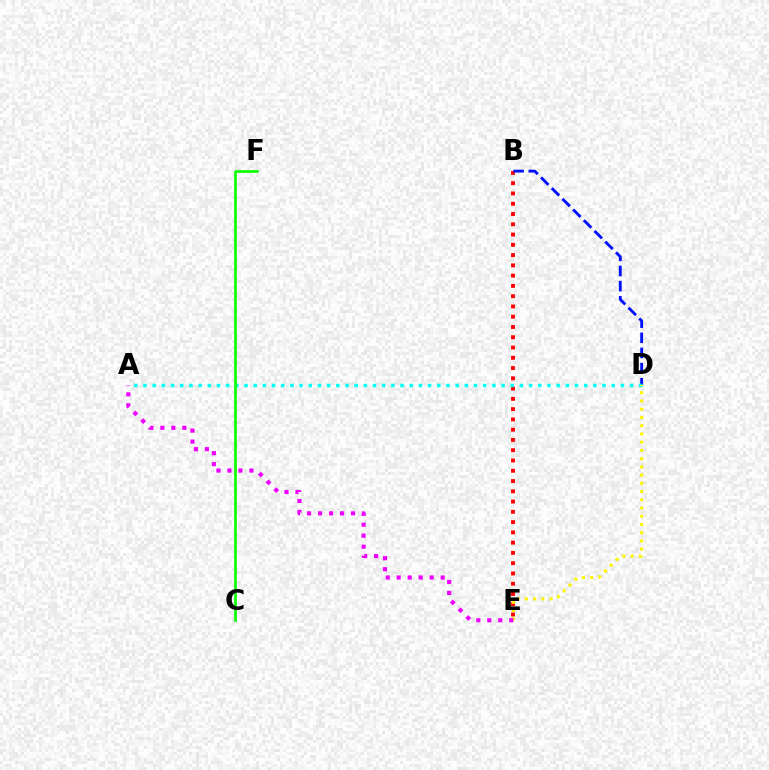{('B', 'E'): [{'color': '#ff0000', 'line_style': 'dotted', 'thickness': 2.79}], ('B', 'D'): [{'color': '#0010ff', 'line_style': 'dashed', 'thickness': 2.06}], ('A', 'D'): [{'color': '#00fff6', 'line_style': 'dotted', 'thickness': 2.49}], ('D', 'E'): [{'color': '#fcf500', 'line_style': 'dotted', 'thickness': 2.24}], ('C', 'F'): [{'color': '#08ff00', 'line_style': 'solid', 'thickness': 1.9}], ('A', 'E'): [{'color': '#ee00ff', 'line_style': 'dotted', 'thickness': 2.98}]}